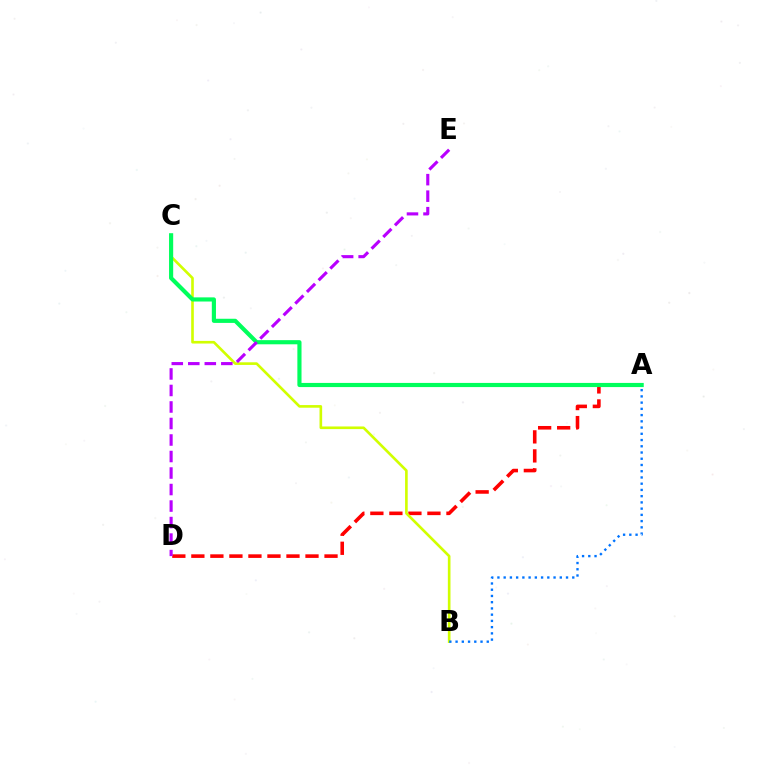{('A', 'D'): [{'color': '#ff0000', 'line_style': 'dashed', 'thickness': 2.58}], ('B', 'C'): [{'color': '#d1ff00', 'line_style': 'solid', 'thickness': 1.9}], ('A', 'C'): [{'color': '#00ff5c', 'line_style': 'solid', 'thickness': 2.98}], ('D', 'E'): [{'color': '#b900ff', 'line_style': 'dashed', 'thickness': 2.24}], ('A', 'B'): [{'color': '#0074ff', 'line_style': 'dotted', 'thickness': 1.69}]}